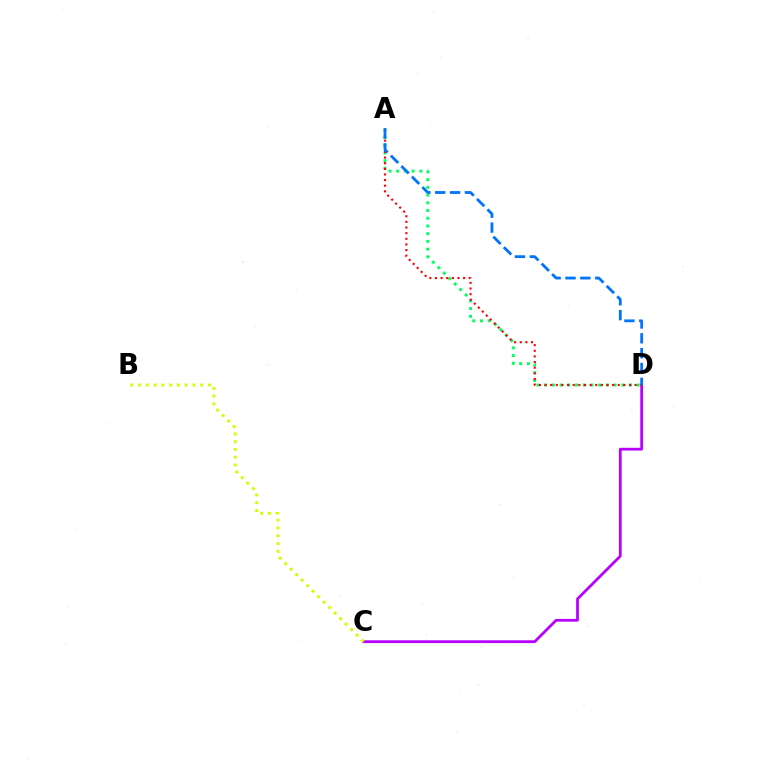{('A', 'D'): [{'color': '#00ff5c', 'line_style': 'dotted', 'thickness': 2.1}, {'color': '#ff0000', 'line_style': 'dotted', 'thickness': 1.53}, {'color': '#0074ff', 'line_style': 'dashed', 'thickness': 2.02}], ('C', 'D'): [{'color': '#b900ff', 'line_style': 'solid', 'thickness': 1.99}], ('B', 'C'): [{'color': '#d1ff00', 'line_style': 'dotted', 'thickness': 2.11}]}